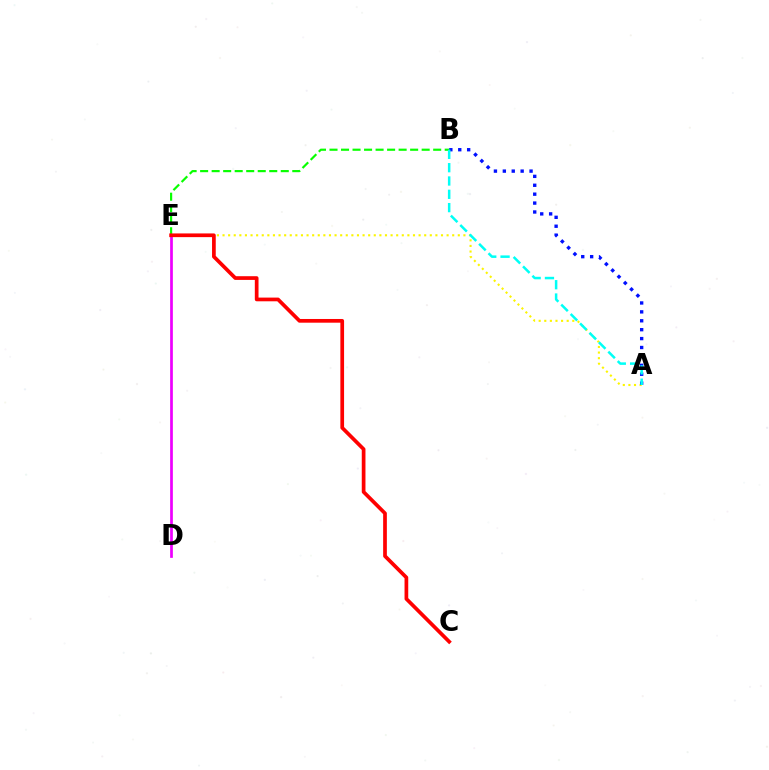{('A', 'E'): [{'color': '#fcf500', 'line_style': 'dotted', 'thickness': 1.52}], ('D', 'E'): [{'color': '#ee00ff', 'line_style': 'solid', 'thickness': 1.96}], ('A', 'B'): [{'color': '#0010ff', 'line_style': 'dotted', 'thickness': 2.42}, {'color': '#00fff6', 'line_style': 'dashed', 'thickness': 1.81}], ('B', 'E'): [{'color': '#08ff00', 'line_style': 'dashed', 'thickness': 1.56}], ('C', 'E'): [{'color': '#ff0000', 'line_style': 'solid', 'thickness': 2.67}]}